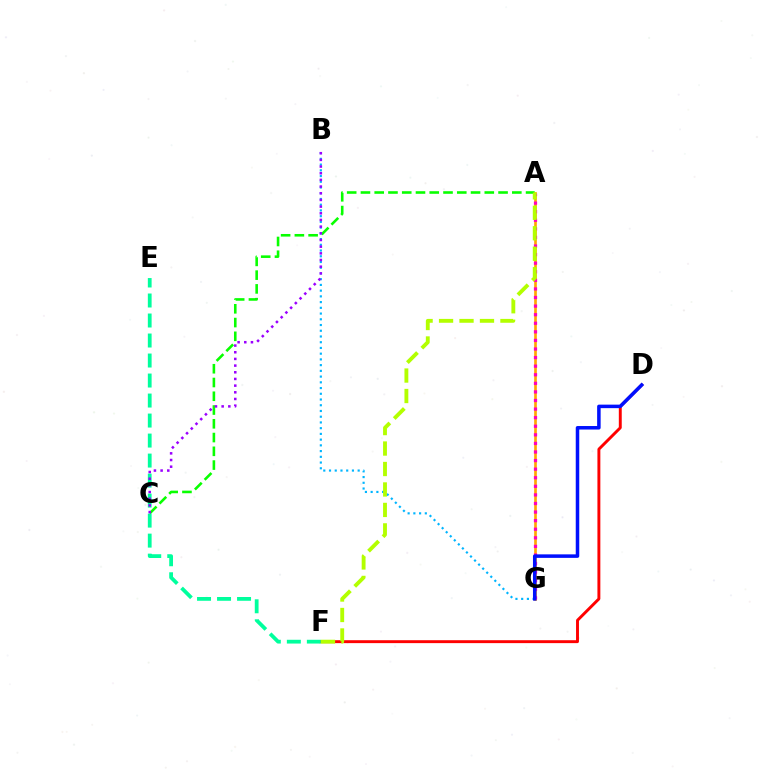{('D', 'F'): [{'color': '#ff0000', 'line_style': 'solid', 'thickness': 2.1}], ('A', 'C'): [{'color': '#08ff00', 'line_style': 'dashed', 'thickness': 1.87}], ('B', 'G'): [{'color': '#00b5ff', 'line_style': 'dotted', 'thickness': 1.56}], ('E', 'F'): [{'color': '#00ff9d', 'line_style': 'dashed', 'thickness': 2.72}], ('B', 'C'): [{'color': '#9b00ff', 'line_style': 'dotted', 'thickness': 1.81}], ('A', 'G'): [{'color': '#ffa500', 'line_style': 'solid', 'thickness': 1.92}, {'color': '#ff00bd', 'line_style': 'dotted', 'thickness': 2.33}], ('A', 'F'): [{'color': '#b3ff00', 'line_style': 'dashed', 'thickness': 2.78}], ('D', 'G'): [{'color': '#0010ff', 'line_style': 'solid', 'thickness': 2.53}]}